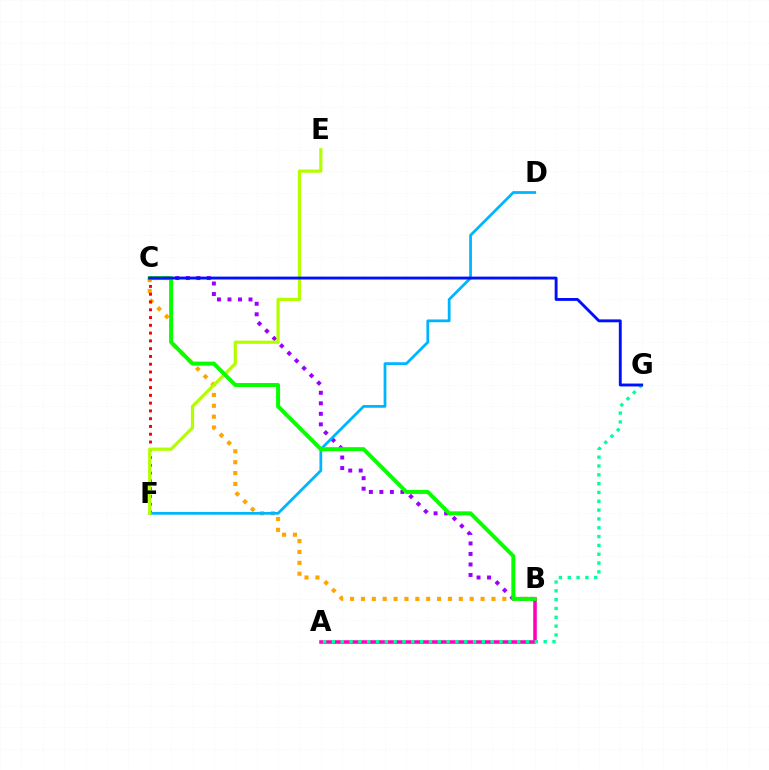{('A', 'B'): [{'color': '#ff00bd', 'line_style': 'solid', 'thickness': 2.56}], ('B', 'C'): [{'color': '#9b00ff', 'line_style': 'dotted', 'thickness': 2.86}, {'color': '#ffa500', 'line_style': 'dotted', 'thickness': 2.96}, {'color': '#08ff00', 'line_style': 'solid', 'thickness': 2.86}], ('A', 'G'): [{'color': '#00ff9d', 'line_style': 'dotted', 'thickness': 2.4}], ('C', 'F'): [{'color': '#ff0000', 'line_style': 'dotted', 'thickness': 2.11}], ('D', 'F'): [{'color': '#00b5ff', 'line_style': 'solid', 'thickness': 1.99}], ('E', 'F'): [{'color': '#b3ff00', 'line_style': 'solid', 'thickness': 2.32}], ('C', 'G'): [{'color': '#0010ff', 'line_style': 'solid', 'thickness': 2.08}]}